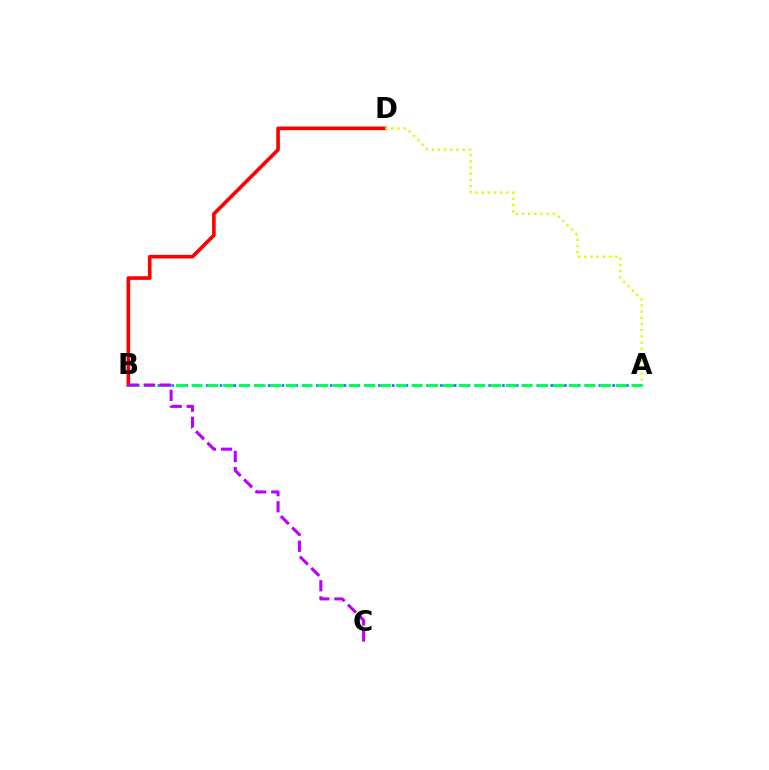{('A', 'B'): [{'color': '#0074ff', 'line_style': 'dotted', 'thickness': 1.87}, {'color': '#00ff5c', 'line_style': 'dashed', 'thickness': 2.13}], ('B', 'D'): [{'color': '#ff0000', 'line_style': 'solid', 'thickness': 2.61}], ('A', 'D'): [{'color': '#d1ff00', 'line_style': 'dotted', 'thickness': 1.68}], ('B', 'C'): [{'color': '#b900ff', 'line_style': 'dashed', 'thickness': 2.19}]}